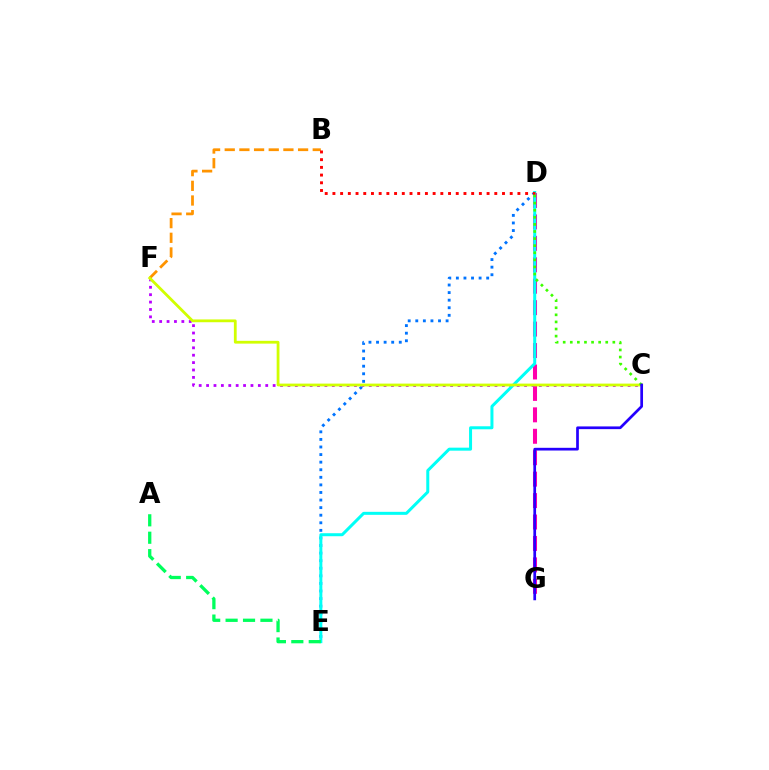{('D', 'E'): [{'color': '#0074ff', 'line_style': 'dotted', 'thickness': 2.06}, {'color': '#00fff6', 'line_style': 'solid', 'thickness': 2.16}], ('D', 'G'): [{'color': '#ff00ac', 'line_style': 'dashed', 'thickness': 2.91}], ('C', 'F'): [{'color': '#b900ff', 'line_style': 'dotted', 'thickness': 2.01}, {'color': '#d1ff00', 'line_style': 'solid', 'thickness': 2.01}], ('B', 'F'): [{'color': '#ff9400', 'line_style': 'dashed', 'thickness': 1.99}], ('B', 'D'): [{'color': '#ff0000', 'line_style': 'dotted', 'thickness': 2.09}], ('C', 'D'): [{'color': '#3dff00', 'line_style': 'dotted', 'thickness': 1.93}], ('A', 'E'): [{'color': '#00ff5c', 'line_style': 'dashed', 'thickness': 2.37}], ('C', 'G'): [{'color': '#2500ff', 'line_style': 'solid', 'thickness': 1.95}]}